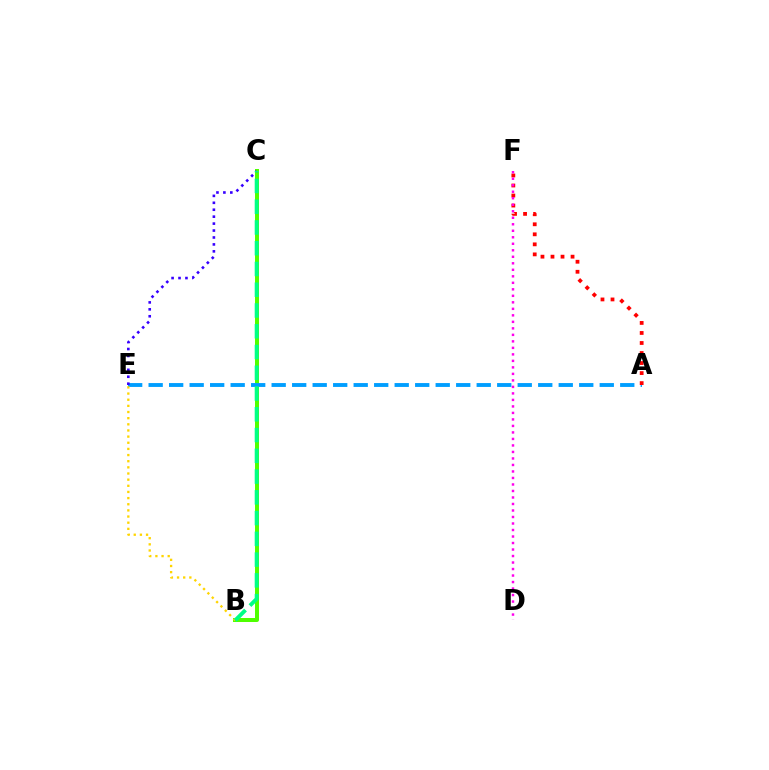{('B', 'C'): [{'color': '#4fff00', 'line_style': 'solid', 'thickness': 2.88}, {'color': '#00ff86', 'line_style': 'dashed', 'thickness': 2.82}], ('A', 'E'): [{'color': '#009eff', 'line_style': 'dashed', 'thickness': 2.79}], ('B', 'E'): [{'color': '#ffd500', 'line_style': 'dotted', 'thickness': 1.67}], ('C', 'E'): [{'color': '#3700ff', 'line_style': 'dotted', 'thickness': 1.88}], ('A', 'F'): [{'color': '#ff0000', 'line_style': 'dotted', 'thickness': 2.72}], ('D', 'F'): [{'color': '#ff00ed', 'line_style': 'dotted', 'thickness': 1.77}]}